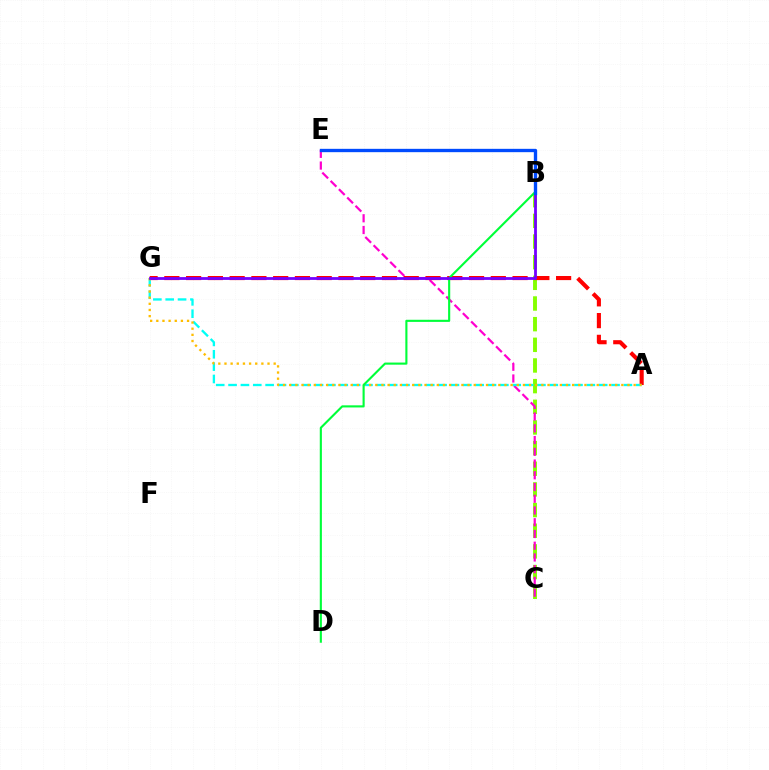{('B', 'C'): [{'color': '#84ff00', 'line_style': 'dashed', 'thickness': 2.81}], ('C', 'E'): [{'color': '#ff00cf', 'line_style': 'dashed', 'thickness': 1.59}], ('A', 'G'): [{'color': '#ff0000', 'line_style': 'dashed', 'thickness': 2.96}, {'color': '#00fff6', 'line_style': 'dashed', 'thickness': 1.68}, {'color': '#ffbd00', 'line_style': 'dotted', 'thickness': 1.67}], ('B', 'D'): [{'color': '#00ff39', 'line_style': 'solid', 'thickness': 1.53}], ('B', 'G'): [{'color': '#7200ff', 'line_style': 'solid', 'thickness': 2.01}], ('B', 'E'): [{'color': '#004bff', 'line_style': 'solid', 'thickness': 2.4}]}